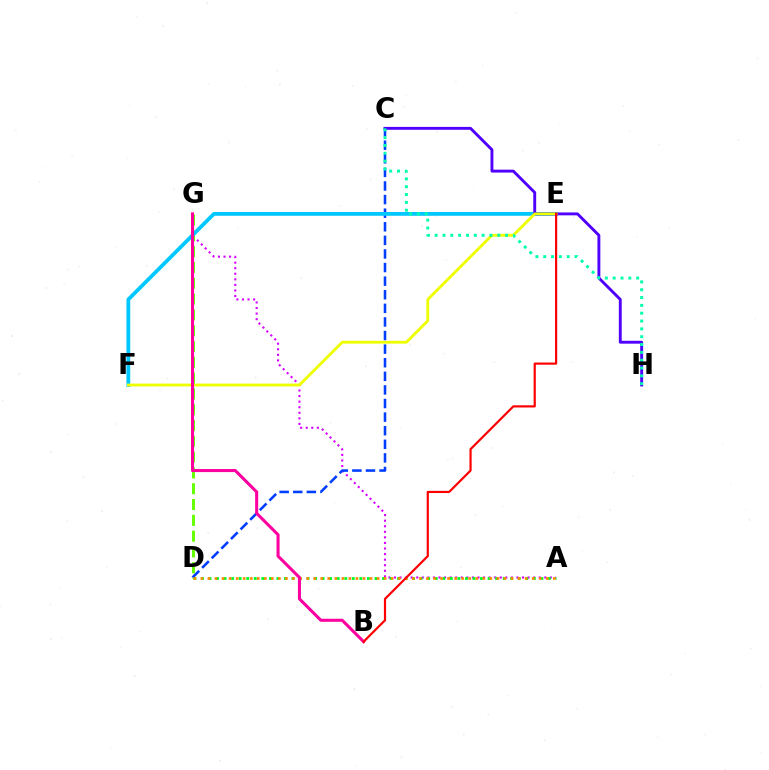{('A', 'G'): [{'color': '#d600ff', 'line_style': 'dotted', 'thickness': 1.51}], ('C', 'D'): [{'color': '#003fff', 'line_style': 'dashed', 'thickness': 1.85}], ('A', 'D'): [{'color': '#00ff27', 'line_style': 'dotted', 'thickness': 2.05}, {'color': '#ff8800', 'line_style': 'dotted', 'thickness': 1.92}], ('D', 'G'): [{'color': '#66ff00', 'line_style': 'dashed', 'thickness': 2.15}], ('E', 'F'): [{'color': '#00c7ff', 'line_style': 'solid', 'thickness': 2.72}, {'color': '#eeff00', 'line_style': 'solid', 'thickness': 2.03}], ('C', 'H'): [{'color': '#4f00ff', 'line_style': 'solid', 'thickness': 2.08}, {'color': '#00ffaf', 'line_style': 'dotted', 'thickness': 2.13}], ('B', 'G'): [{'color': '#ff00a0', 'line_style': 'solid', 'thickness': 2.2}], ('B', 'E'): [{'color': '#ff0000', 'line_style': 'solid', 'thickness': 1.57}]}